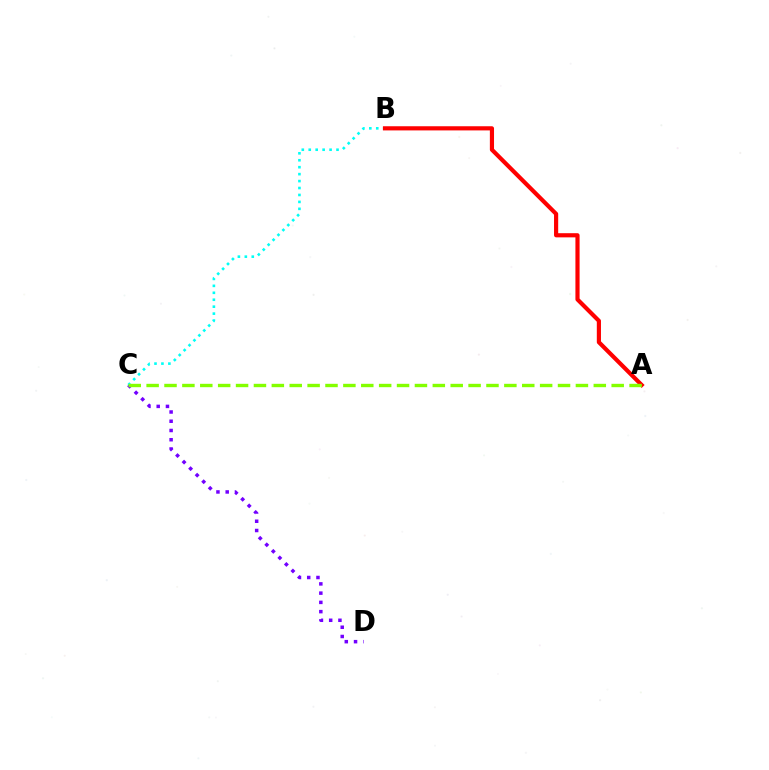{('C', 'D'): [{'color': '#7200ff', 'line_style': 'dotted', 'thickness': 2.51}], ('B', 'C'): [{'color': '#00fff6', 'line_style': 'dotted', 'thickness': 1.89}], ('A', 'B'): [{'color': '#ff0000', 'line_style': 'solid', 'thickness': 3.0}], ('A', 'C'): [{'color': '#84ff00', 'line_style': 'dashed', 'thickness': 2.43}]}